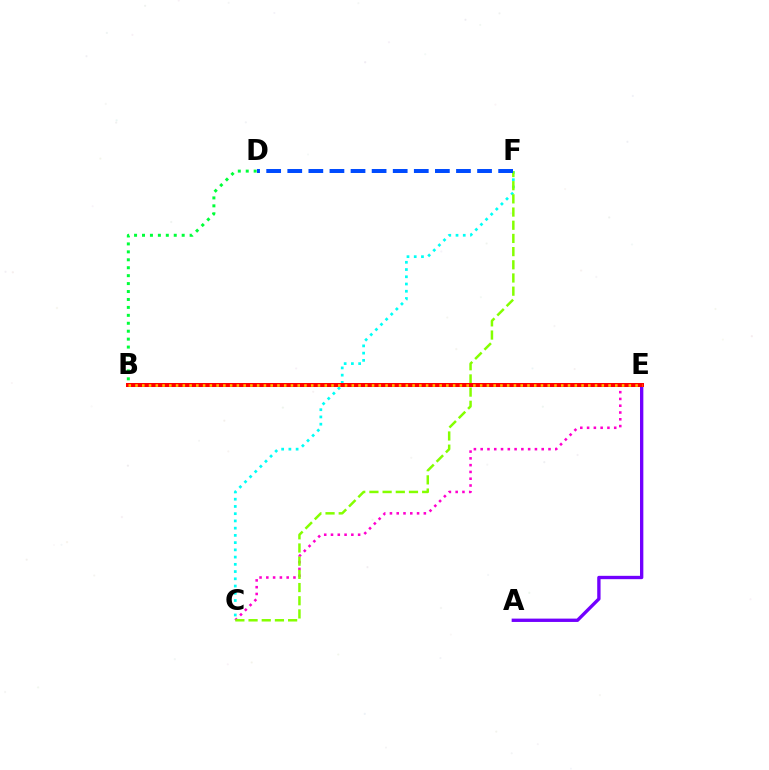{('B', 'D'): [{'color': '#00ff39', 'line_style': 'dotted', 'thickness': 2.16}], ('C', 'F'): [{'color': '#00fff6', 'line_style': 'dotted', 'thickness': 1.97}, {'color': '#84ff00', 'line_style': 'dashed', 'thickness': 1.79}], ('A', 'E'): [{'color': '#7200ff', 'line_style': 'solid', 'thickness': 2.41}], ('C', 'E'): [{'color': '#ff00cf', 'line_style': 'dotted', 'thickness': 1.84}], ('B', 'E'): [{'color': '#ff0000', 'line_style': 'solid', 'thickness': 2.89}, {'color': '#ffbd00', 'line_style': 'dotted', 'thickness': 1.84}], ('D', 'F'): [{'color': '#004bff', 'line_style': 'dashed', 'thickness': 2.86}]}